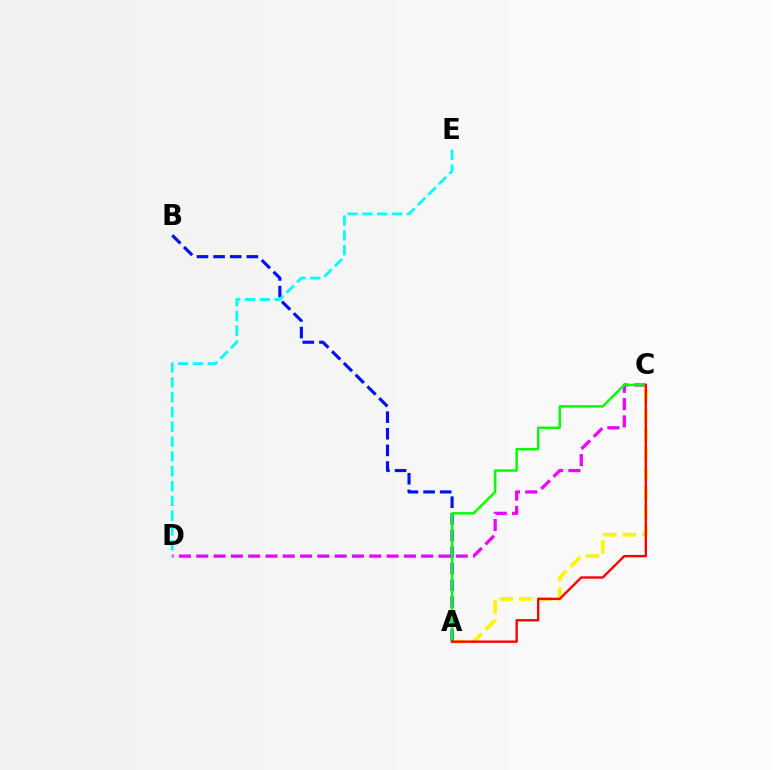{('A', 'C'): [{'color': '#fcf500', 'line_style': 'dashed', 'thickness': 2.64}, {'color': '#08ff00', 'line_style': 'solid', 'thickness': 1.79}, {'color': '#ff0000', 'line_style': 'solid', 'thickness': 1.71}], ('C', 'D'): [{'color': '#ee00ff', 'line_style': 'dashed', 'thickness': 2.35}], ('A', 'B'): [{'color': '#0010ff', 'line_style': 'dashed', 'thickness': 2.26}], ('D', 'E'): [{'color': '#00fff6', 'line_style': 'dashed', 'thickness': 2.01}]}